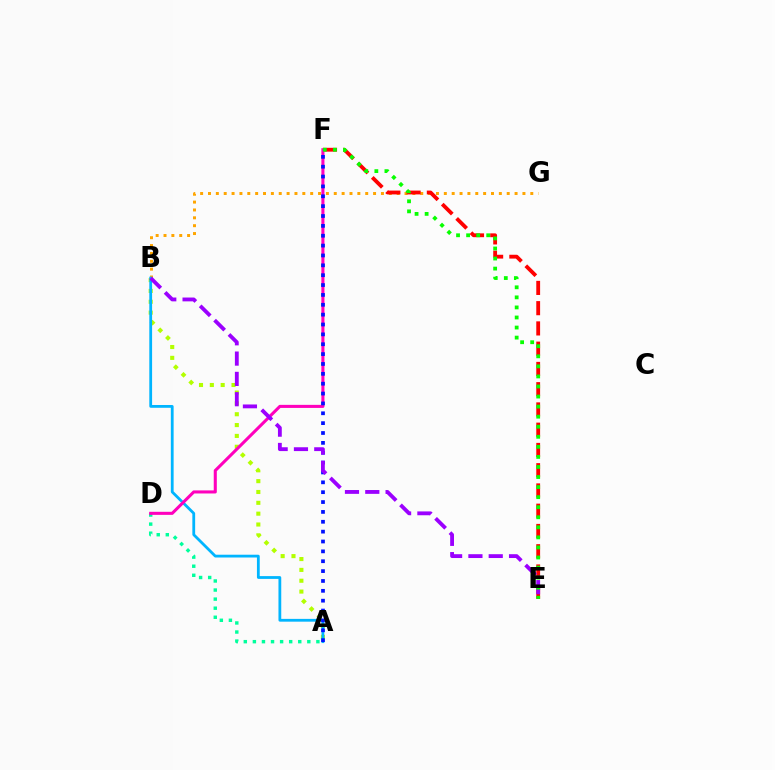{('A', 'D'): [{'color': '#00ff9d', 'line_style': 'dotted', 'thickness': 2.47}], ('B', 'G'): [{'color': '#ffa500', 'line_style': 'dotted', 'thickness': 2.14}], ('A', 'B'): [{'color': '#b3ff00', 'line_style': 'dotted', 'thickness': 2.94}, {'color': '#00b5ff', 'line_style': 'solid', 'thickness': 2.01}], ('E', 'F'): [{'color': '#ff0000', 'line_style': 'dashed', 'thickness': 2.75}, {'color': '#08ff00', 'line_style': 'dotted', 'thickness': 2.73}], ('D', 'F'): [{'color': '#ff00bd', 'line_style': 'solid', 'thickness': 2.21}], ('A', 'F'): [{'color': '#0010ff', 'line_style': 'dotted', 'thickness': 2.68}], ('B', 'E'): [{'color': '#9b00ff', 'line_style': 'dashed', 'thickness': 2.76}]}